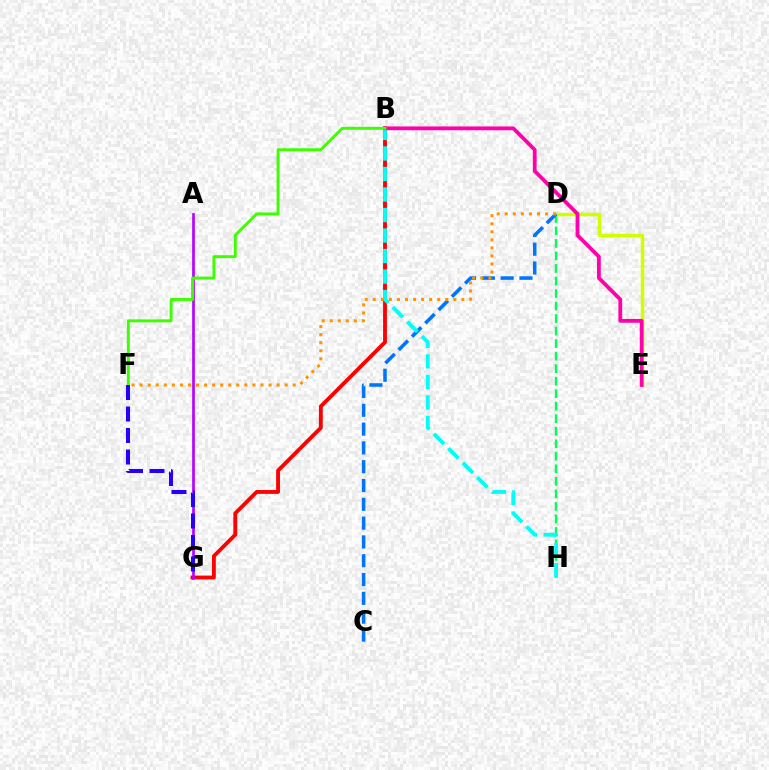{('B', 'G'): [{'color': '#ff0000', 'line_style': 'solid', 'thickness': 2.77}], ('D', 'H'): [{'color': '#00ff5c', 'line_style': 'dashed', 'thickness': 1.7}], ('D', 'E'): [{'color': '#d1ff00', 'line_style': 'solid', 'thickness': 2.51}], ('A', 'G'): [{'color': '#b900ff', 'line_style': 'solid', 'thickness': 1.93}], ('C', 'D'): [{'color': '#0074ff', 'line_style': 'dashed', 'thickness': 2.55}], ('B', 'H'): [{'color': '#00fff6', 'line_style': 'dashed', 'thickness': 2.79}], ('D', 'F'): [{'color': '#ff9400', 'line_style': 'dotted', 'thickness': 2.19}], ('B', 'E'): [{'color': '#ff00ac', 'line_style': 'solid', 'thickness': 2.73}], ('B', 'F'): [{'color': '#3dff00', 'line_style': 'solid', 'thickness': 2.09}], ('F', 'G'): [{'color': '#2500ff', 'line_style': 'dashed', 'thickness': 2.92}]}